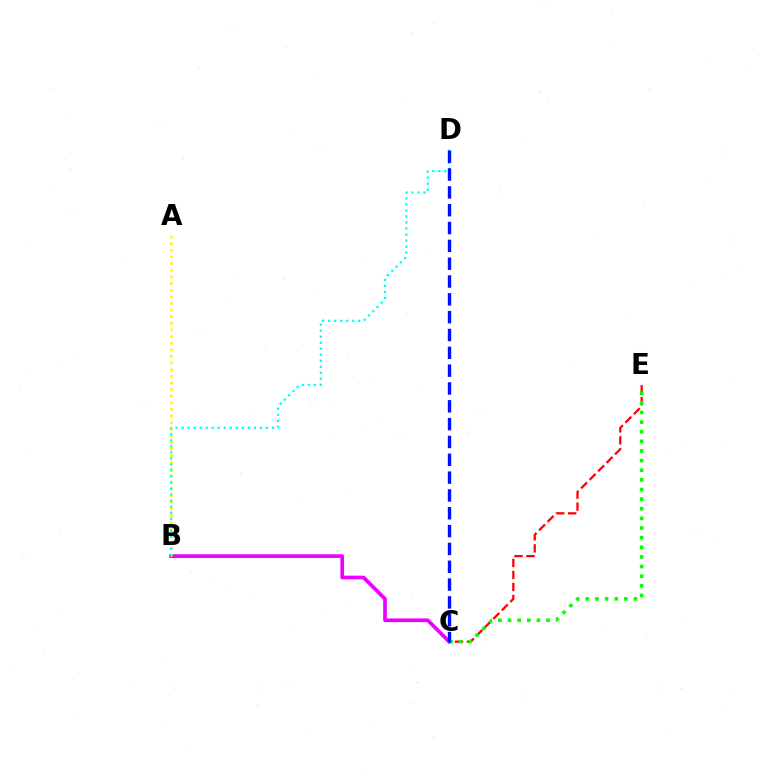{('C', 'E'): [{'color': '#ff0000', 'line_style': 'dashed', 'thickness': 1.63}, {'color': '#08ff00', 'line_style': 'dotted', 'thickness': 2.62}], ('B', 'C'): [{'color': '#ee00ff', 'line_style': 'solid', 'thickness': 2.66}], ('A', 'B'): [{'color': '#fcf500', 'line_style': 'dotted', 'thickness': 1.8}], ('B', 'D'): [{'color': '#00fff6', 'line_style': 'dotted', 'thickness': 1.64}], ('C', 'D'): [{'color': '#0010ff', 'line_style': 'dashed', 'thickness': 2.42}]}